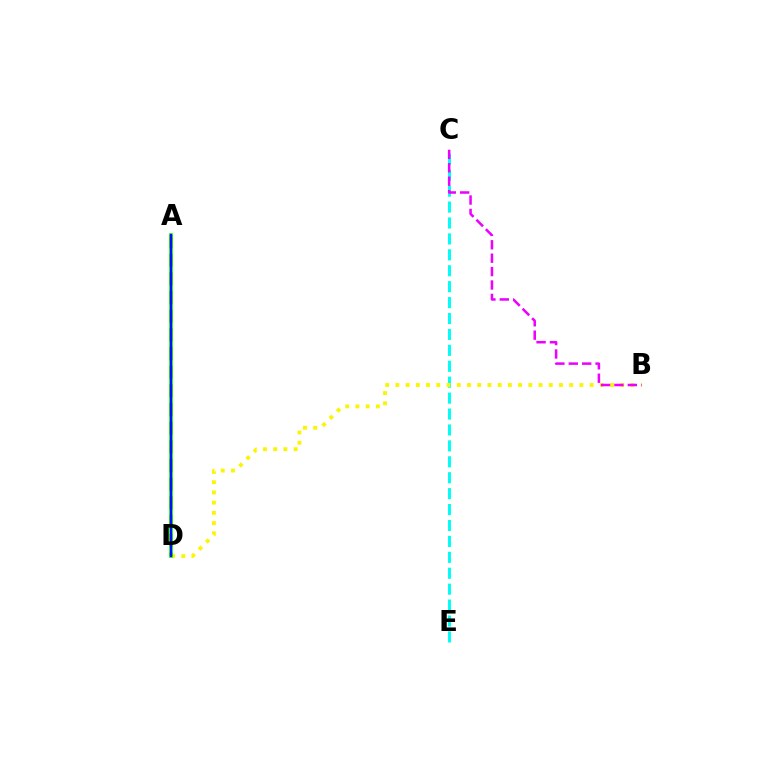{('C', 'E'): [{'color': '#00fff6', 'line_style': 'dashed', 'thickness': 2.16}], ('B', 'D'): [{'color': '#fcf500', 'line_style': 'dotted', 'thickness': 2.78}], ('A', 'D'): [{'color': '#ff0000', 'line_style': 'dashed', 'thickness': 2.54}, {'color': '#08ff00', 'line_style': 'solid', 'thickness': 2.61}, {'color': '#0010ff', 'line_style': 'solid', 'thickness': 1.56}], ('B', 'C'): [{'color': '#ee00ff', 'line_style': 'dashed', 'thickness': 1.82}]}